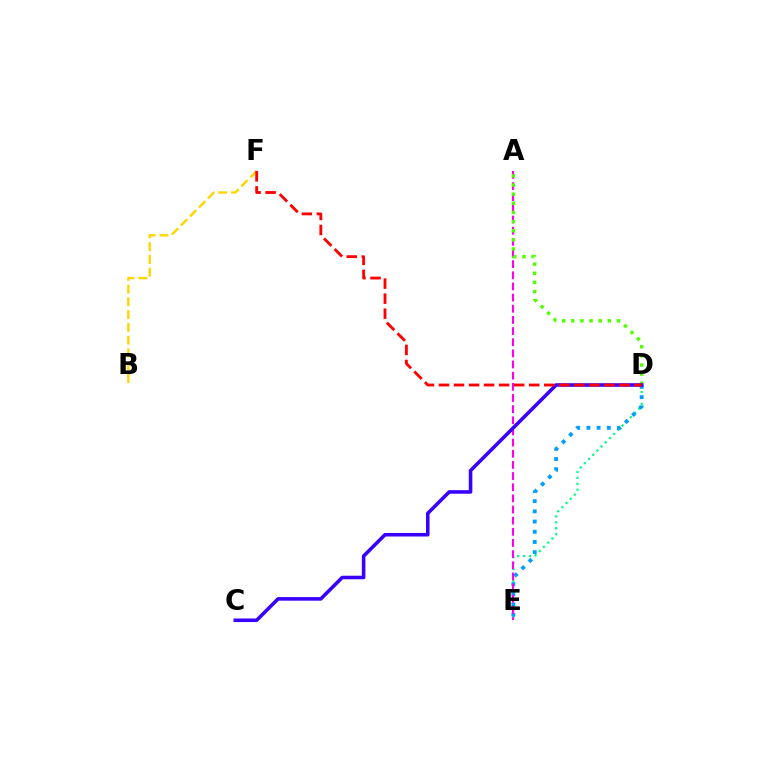{('D', 'E'): [{'color': '#00ff86', 'line_style': 'dotted', 'thickness': 1.61}, {'color': '#009eff', 'line_style': 'dotted', 'thickness': 2.77}], ('B', 'F'): [{'color': '#ffd500', 'line_style': 'dashed', 'thickness': 1.73}], ('A', 'E'): [{'color': '#ff00ed', 'line_style': 'dashed', 'thickness': 1.52}], ('A', 'D'): [{'color': '#4fff00', 'line_style': 'dotted', 'thickness': 2.48}], ('C', 'D'): [{'color': '#3700ff', 'line_style': 'solid', 'thickness': 2.57}], ('D', 'F'): [{'color': '#ff0000', 'line_style': 'dashed', 'thickness': 2.04}]}